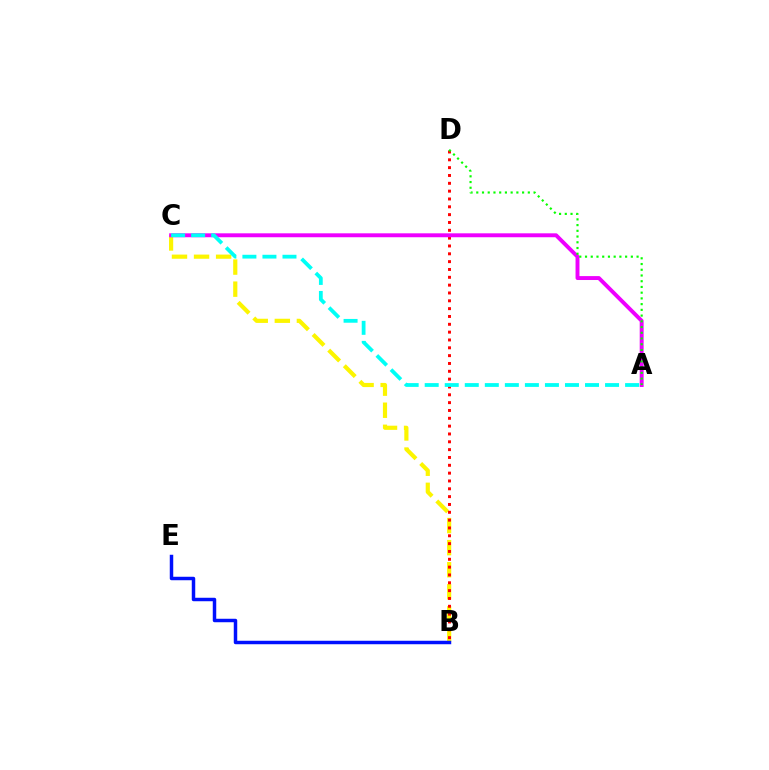{('B', 'C'): [{'color': '#fcf500', 'line_style': 'dashed', 'thickness': 3.0}], ('B', 'D'): [{'color': '#ff0000', 'line_style': 'dotted', 'thickness': 2.13}], ('A', 'C'): [{'color': '#ee00ff', 'line_style': 'solid', 'thickness': 2.82}, {'color': '#00fff6', 'line_style': 'dashed', 'thickness': 2.72}], ('A', 'D'): [{'color': '#08ff00', 'line_style': 'dotted', 'thickness': 1.56}], ('B', 'E'): [{'color': '#0010ff', 'line_style': 'solid', 'thickness': 2.5}]}